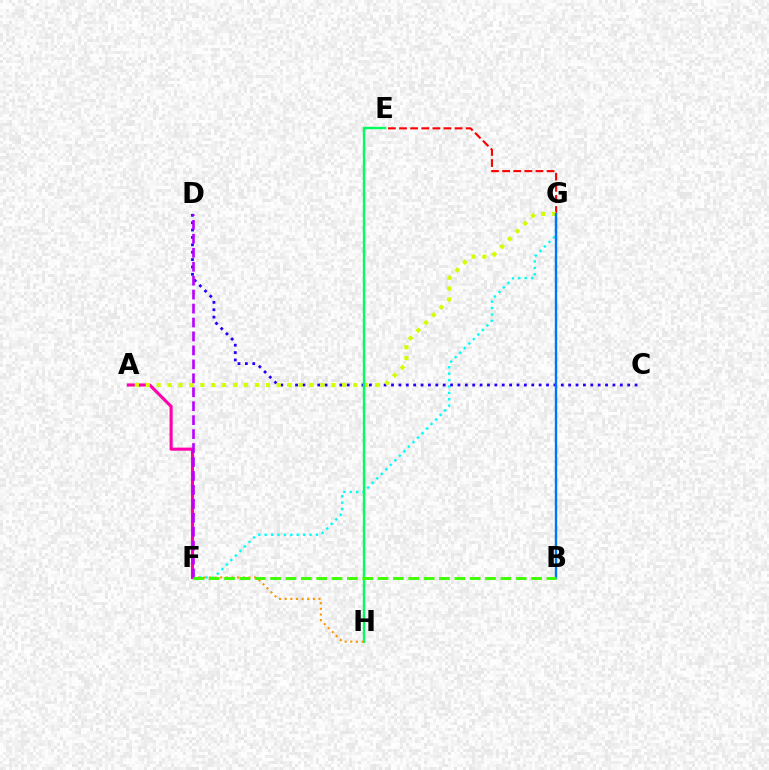{('F', 'G'): [{'color': '#00fff6', 'line_style': 'dotted', 'thickness': 1.74}], ('A', 'F'): [{'color': '#ff00ac', 'line_style': 'solid', 'thickness': 2.23}], ('E', 'G'): [{'color': '#ff0000', 'line_style': 'dashed', 'thickness': 1.51}], ('C', 'D'): [{'color': '#2500ff', 'line_style': 'dotted', 'thickness': 2.01}], ('A', 'G'): [{'color': '#d1ff00', 'line_style': 'dotted', 'thickness': 2.97}], ('E', 'H'): [{'color': '#00ff5c', 'line_style': 'solid', 'thickness': 1.72}], ('B', 'G'): [{'color': '#0074ff', 'line_style': 'solid', 'thickness': 1.73}], ('F', 'H'): [{'color': '#ff9400', 'line_style': 'dotted', 'thickness': 1.53}], ('D', 'F'): [{'color': '#b900ff', 'line_style': 'dashed', 'thickness': 1.9}], ('B', 'F'): [{'color': '#3dff00', 'line_style': 'dashed', 'thickness': 2.09}]}